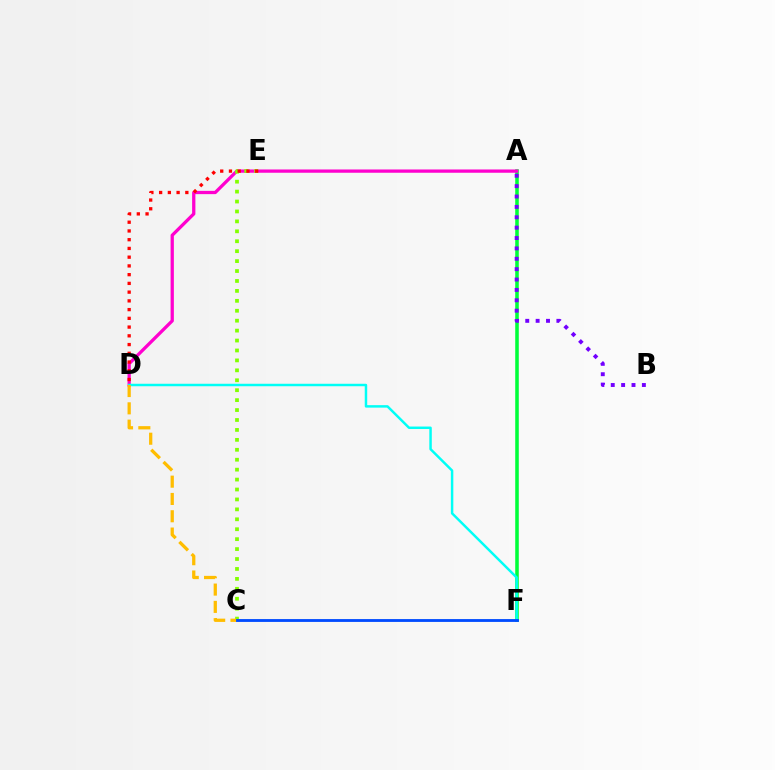{('A', 'F'): [{'color': '#00ff39', 'line_style': 'solid', 'thickness': 2.56}], ('A', 'D'): [{'color': '#ff00cf', 'line_style': 'solid', 'thickness': 2.36}], ('D', 'F'): [{'color': '#00fff6', 'line_style': 'solid', 'thickness': 1.78}], ('A', 'B'): [{'color': '#7200ff', 'line_style': 'dotted', 'thickness': 2.82}], ('C', 'E'): [{'color': '#84ff00', 'line_style': 'dotted', 'thickness': 2.7}], ('D', 'E'): [{'color': '#ff0000', 'line_style': 'dotted', 'thickness': 2.37}], ('C', 'D'): [{'color': '#ffbd00', 'line_style': 'dashed', 'thickness': 2.35}], ('C', 'F'): [{'color': '#004bff', 'line_style': 'solid', 'thickness': 2.04}]}